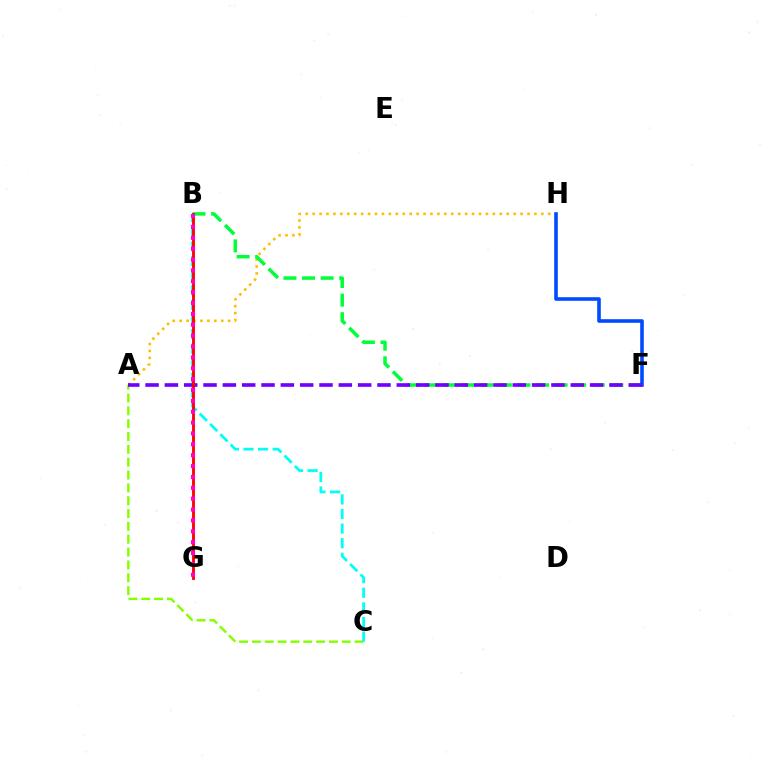{('A', 'H'): [{'color': '#ffbd00', 'line_style': 'dotted', 'thickness': 1.88}], ('A', 'C'): [{'color': '#84ff00', 'line_style': 'dashed', 'thickness': 1.74}], ('B', 'F'): [{'color': '#00ff39', 'line_style': 'dashed', 'thickness': 2.52}], ('B', 'C'): [{'color': '#00fff6', 'line_style': 'dashed', 'thickness': 1.98}], ('F', 'H'): [{'color': '#004bff', 'line_style': 'solid', 'thickness': 2.6}], ('A', 'F'): [{'color': '#7200ff', 'line_style': 'dashed', 'thickness': 2.63}], ('B', 'G'): [{'color': '#ff0000', 'line_style': 'solid', 'thickness': 2.05}, {'color': '#ff00cf', 'line_style': 'dotted', 'thickness': 2.95}]}